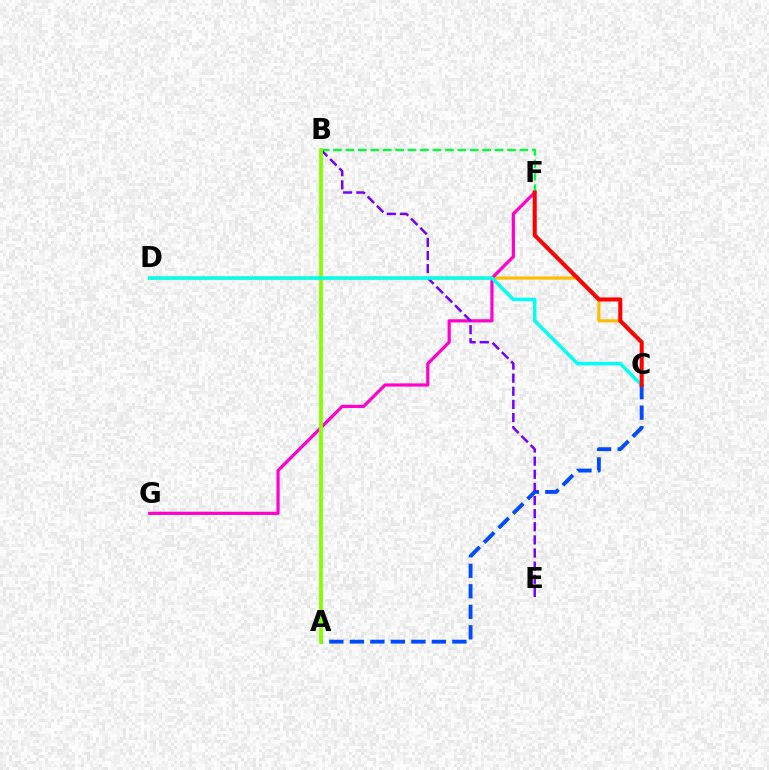{('A', 'C'): [{'color': '#004bff', 'line_style': 'dashed', 'thickness': 2.79}], ('C', 'D'): [{'color': '#ffbd00', 'line_style': 'solid', 'thickness': 2.26}, {'color': '#00fff6', 'line_style': 'solid', 'thickness': 2.5}], ('F', 'G'): [{'color': '#ff00cf', 'line_style': 'solid', 'thickness': 2.29}], ('B', 'F'): [{'color': '#00ff39', 'line_style': 'dashed', 'thickness': 1.69}], ('B', 'E'): [{'color': '#7200ff', 'line_style': 'dashed', 'thickness': 1.78}], ('A', 'B'): [{'color': '#84ff00', 'line_style': 'solid', 'thickness': 2.7}], ('C', 'F'): [{'color': '#ff0000', 'line_style': 'solid', 'thickness': 2.9}]}